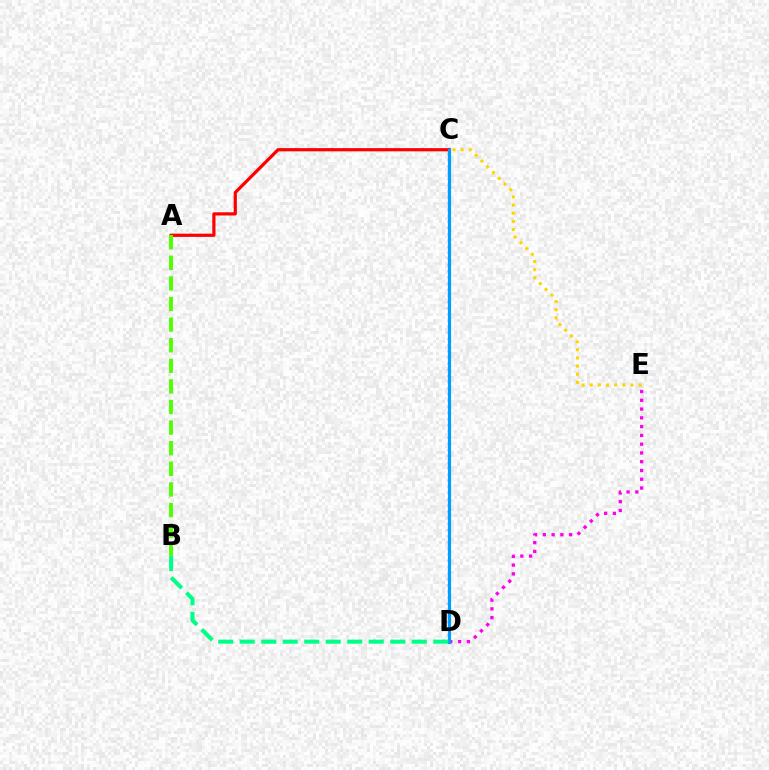{('A', 'C'): [{'color': '#ff0000', 'line_style': 'solid', 'thickness': 2.31}], ('C', 'D'): [{'color': '#3700ff', 'line_style': 'dotted', 'thickness': 1.67}, {'color': '#009eff', 'line_style': 'solid', 'thickness': 2.27}], ('C', 'E'): [{'color': '#ffd500', 'line_style': 'dotted', 'thickness': 2.22}], ('D', 'E'): [{'color': '#ff00ed', 'line_style': 'dotted', 'thickness': 2.38}], ('B', 'D'): [{'color': '#00ff86', 'line_style': 'dashed', 'thickness': 2.92}], ('A', 'B'): [{'color': '#4fff00', 'line_style': 'dashed', 'thickness': 2.8}]}